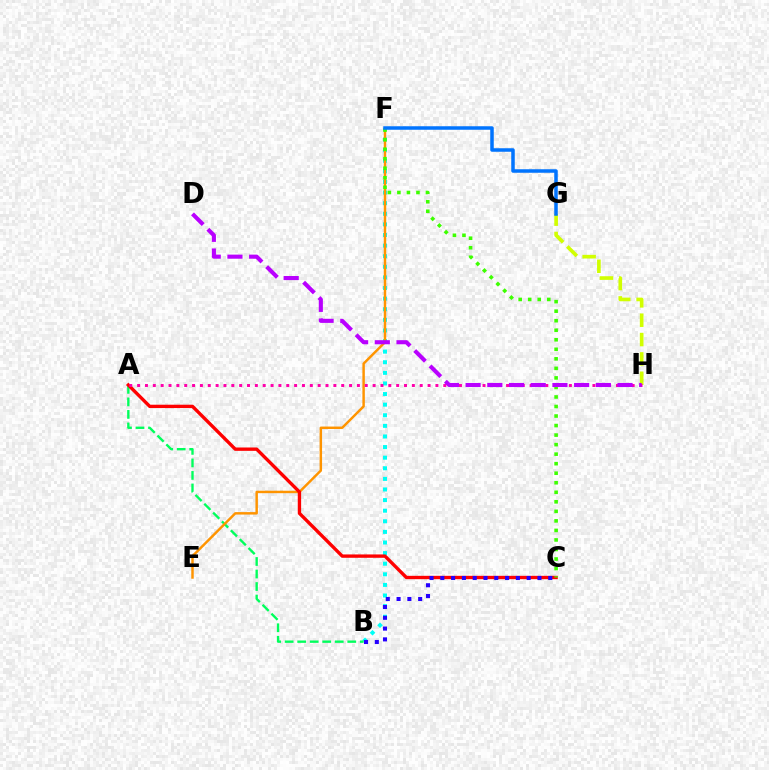{('B', 'F'): [{'color': '#00fff6', 'line_style': 'dotted', 'thickness': 2.88}], ('A', 'B'): [{'color': '#00ff5c', 'line_style': 'dashed', 'thickness': 1.7}], ('E', 'F'): [{'color': '#ff9400', 'line_style': 'solid', 'thickness': 1.77}], ('G', 'H'): [{'color': '#d1ff00', 'line_style': 'dashed', 'thickness': 2.63}], ('A', 'C'): [{'color': '#ff0000', 'line_style': 'solid', 'thickness': 2.41}], ('A', 'H'): [{'color': '#ff00ac', 'line_style': 'dotted', 'thickness': 2.13}], ('C', 'F'): [{'color': '#3dff00', 'line_style': 'dotted', 'thickness': 2.59}], ('F', 'G'): [{'color': '#0074ff', 'line_style': 'solid', 'thickness': 2.53}], ('D', 'H'): [{'color': '#b900ff', 'line_style': 'dashed', 'thickness': 2.95}], ('B', 'C'): [{'color': '#2500ff', 'line_style': 'dotted', 'thickness': 2.93}]}